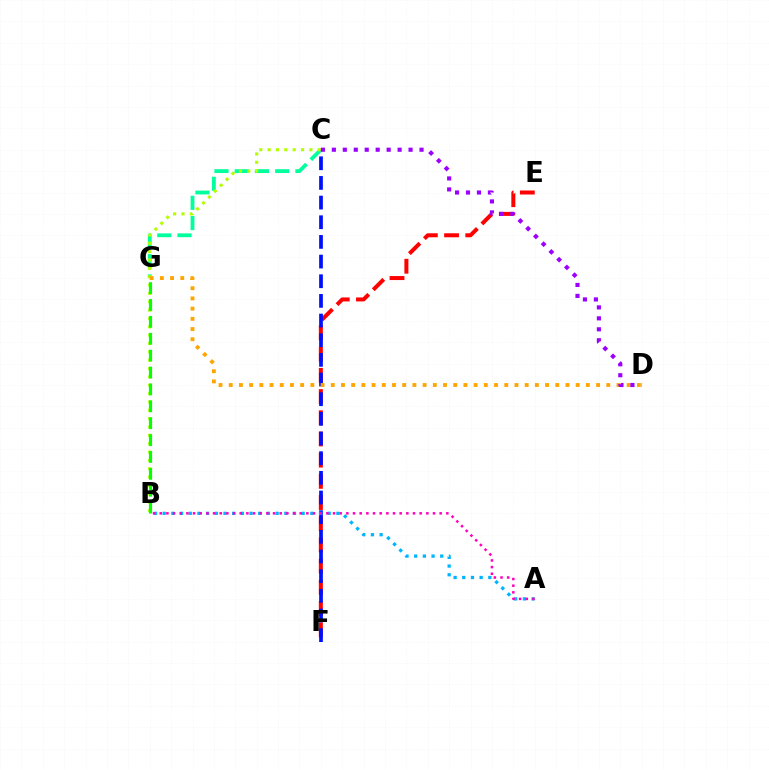{('C', 'G'): [{'color': '#00ff9d', 'line_style': 'dashed', 'thickness': 2.75}], ('E', 'F'): [{'color': '#ff0000', 'line_style': 'dashed', 'thickness': 2.88}], ('C', 'F'): [{'color': '#0010ff', 'line_style': 'dashed', 'thickness': 2.67}], ('A', 'B'): [{'color': '#00b5ff', 'line_style': 'dotted', 'thickness': 2.36}, {'color': '#ff00bd', 'line_style': 'dotted', 'thickness': 1.81}], ('B', 'C'): [{'color': '#b3ff00', 'line_style': 'dotted', 'thickness': 2.27}], ('D', 'G'): [{'color': '#ffa500', 'line_style': 'dotted', 'thickness': 2.77}], ('B', 'G'): [{'color': '#08ff00', 'line_style': 'dashed', 'thickness': 2.29}], ('C', 'D'): [{'color': '#9b00ff', 'line_style': 'dotted', 'thickness': 2.98}]}